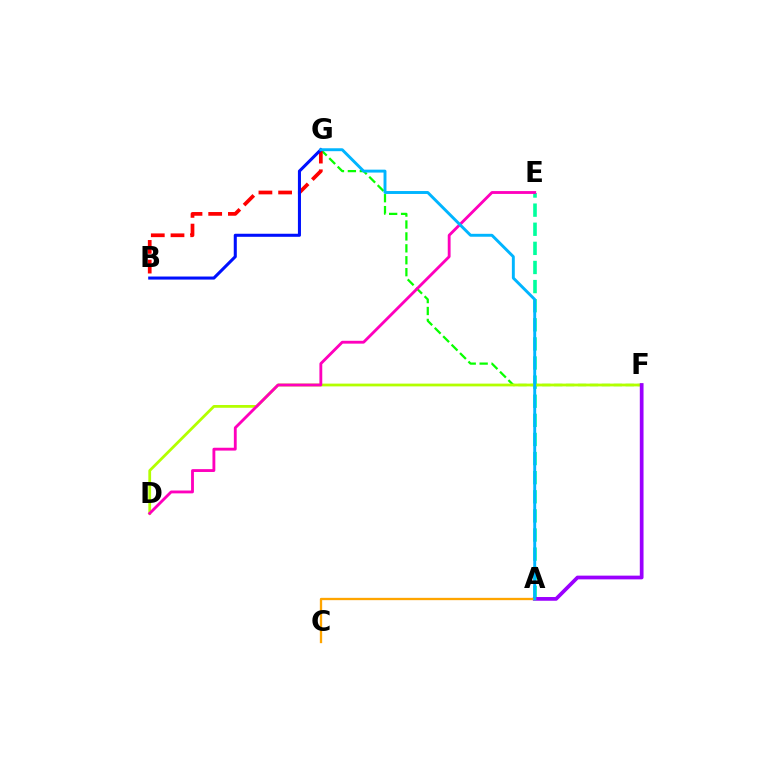{('F', 'G'): [{'color': '#08ff00', 'line_style': 'dashed', 'thickness': 1.62}], ('A', 'E'): [{'color': '#00ff9d', 'line_style': 'dashed', 'thickness': 2.6}], ('B', 'G'): [{'color': '#ff0000', 'line_style': 'dashed', 'thickness': 2.68}, {'color': '#0010ff', 'line_style': 'solid', 'thickness': 2.2}], ('D', 'F'): [{'color': '#b3ff00', 'line_style': 'solid', 'thickness': 1.99}], ('D', 'E'): [{'color': '#ff00bd', 'line_style': 'solid', 'thickness': 2.05}], ('A', 'F'): [{'color': '#9b00ff', 'line_style': 'solid', 'thickness': 2.69}], ('A', 'C'): [{'color': '#ffa500', 'line_style': 'solid', 'thickness': 1.67}], ('A', 'G'): [{'color': '#00b5ff', 'line_style': 'solid', 'thickness': 2.1}]}